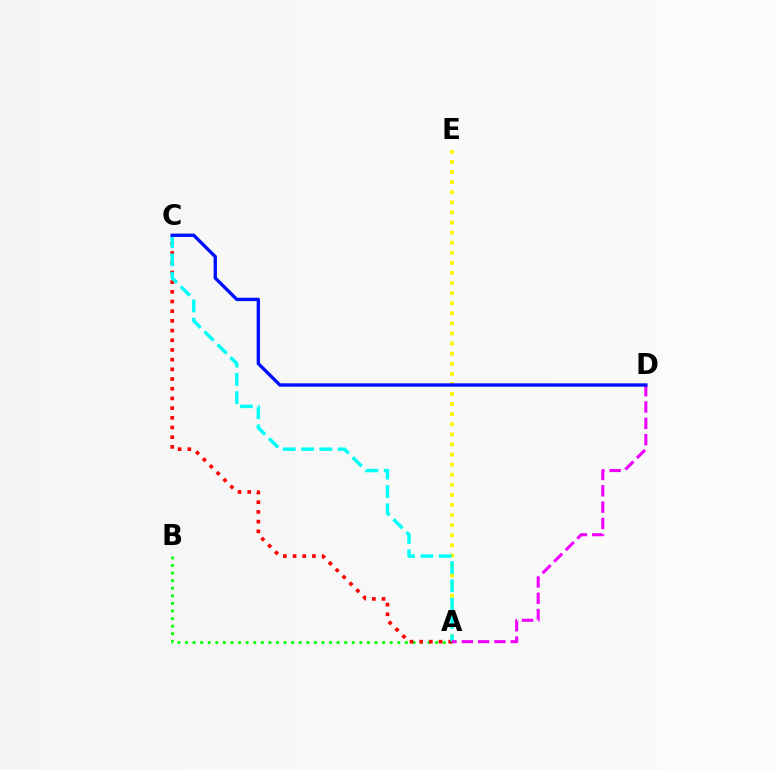{('A', 'E'): [{'color': '#fcf500', 'line_style': 'dotted', 'thickness': 2.74}], ('A', 'B'): [{'color': '#08ff00', 'line_style': 'dotted', 'thickness': 2.06}], ('A', 'C'): [{'color': '#ff0000', 'line_style': 'dotted', 'thickness': 2.63}, {'color': '#00fff6', 'line_style': 'dashed', 'thickness': 2.48}], ('A', 'D'): [{'color': '#ee00ff', 'line_style': 'dashed', 'thickness': 2.22}], ('C', 'D'): [{'color': '#0010ff', 'line_style': 'solid', 'thickness': 2.42}]}